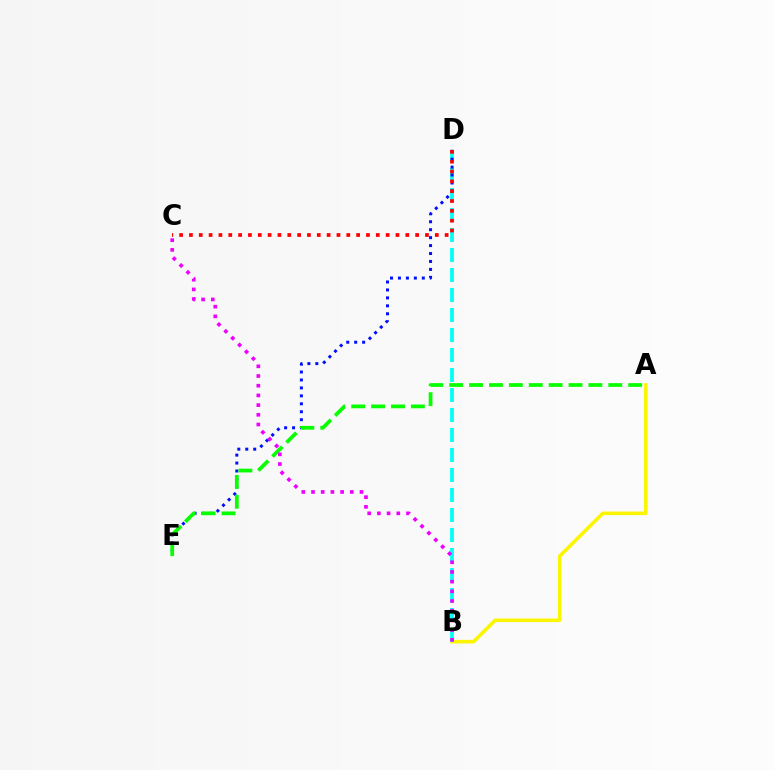{('A', 'B'): [{'color': '#fcf500', 'line_style': 'solid', 'thickness': 2.58}], ('B', 'D'): [{'color': '#00fff6', 'line_style': 'dashed', 'thickness': 2.72}], ('D', 'E'): [{'color': '#0010ff', 'line_style': 'dotted', 'thickness': 2.16}], ('C', 'D'): [{'color': '#ff0000', 'line_style': 'dotted', 'thickness': 2.67}], ('A', 'E'): [{'color': '#08ff00', 'line_style': 'dashed', 'thickness': 2.7}], ('B', 'C'): [{'color': '#ee00ff', 'line_style': 'dotted', 'thickness': 2.63}]}